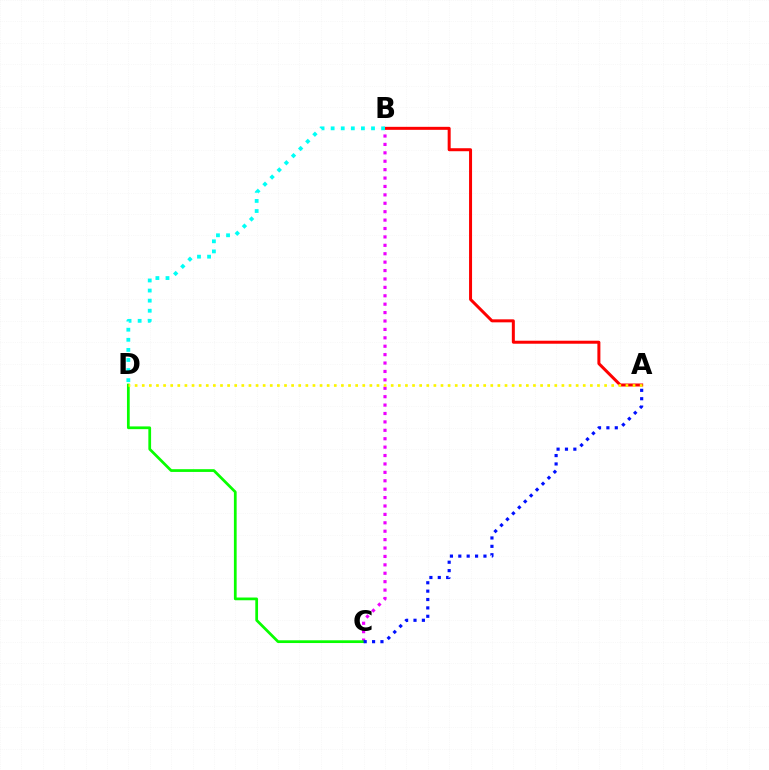{('B', 'C'): [{'color': '#ee00ff', 'line_style': 'dotted', 'thickness': 2.28}], ('A', 'B'): [{'color': '#ff0000', 'line_style': 'solid', 'thickness': 2.16}], ('C', 'D'): [{'color': '#08ff00', 'line_style': 'solid', 'thickness': 1.98}], ('B', 'D'): [{'color': '#00fff6', 'line_style': 'dotted', 'thickness': 2.74}], ('A', 'C'): [{'color': '#0010ff', 'line_style': 'dotted', 'thickness': 2.28}], ('A', 'D'): [{'color': '#fcf500', 'line_style': 'dotted', 'thickness': 1.93}]}